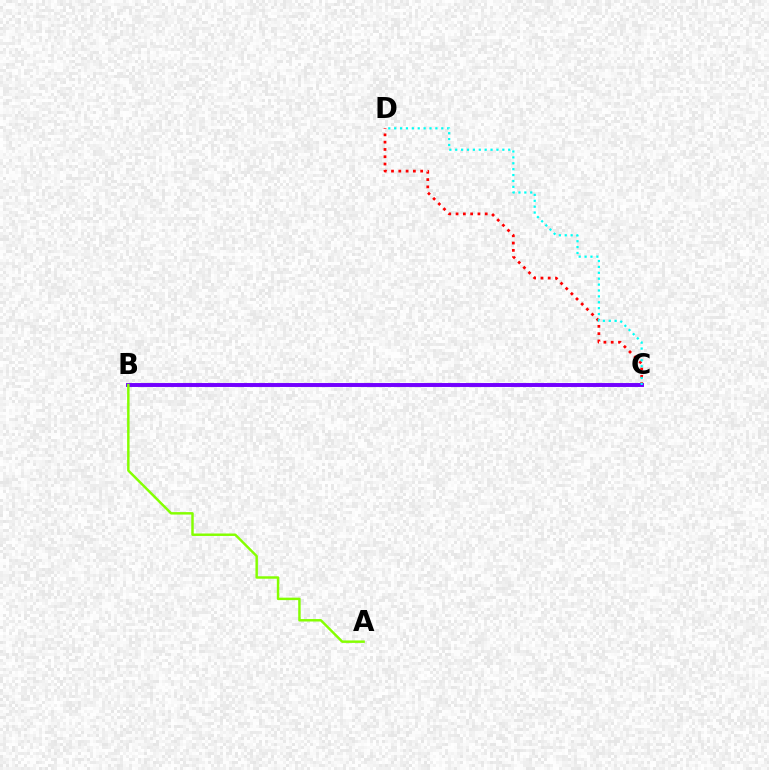{('C', 'D'): [{'color': '#ff0000', 'line_style': 'dotted', 'thickness': 1.98}, {'color': '#00fff6', 'line_style': 'dotted', 'thickness': 1.6}], ('B', 'C'): [{'color': '#7200ff', 'line_style': 'solid', 'thickness': 2.82}], ('A', 'B'): [{'color': '#84ff00', 'line_style': 'solid', 'thickness': 1.76}]}